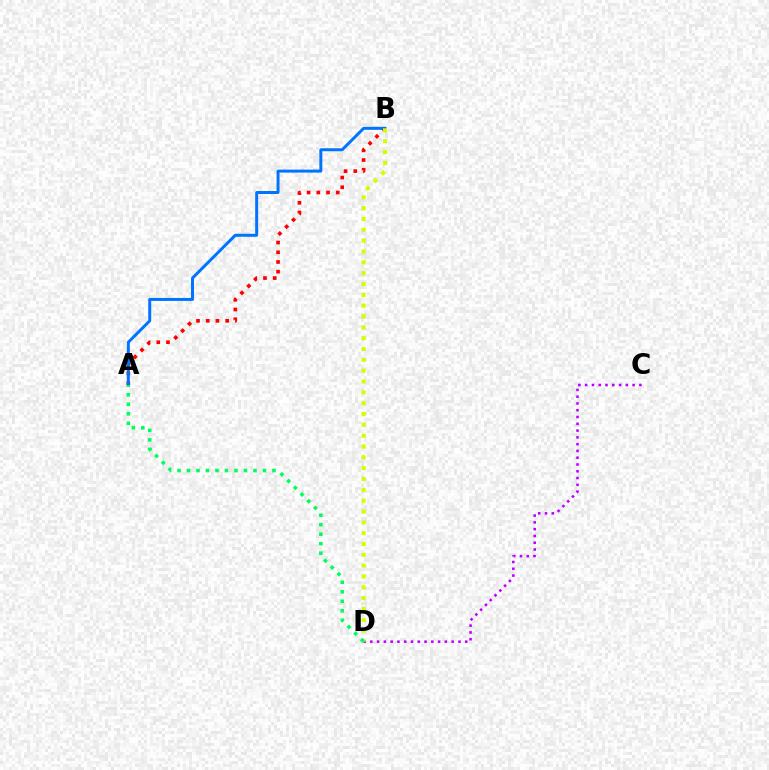{('A', 'B'): [{'color': '#ff0000', 'line_style': 'dotted', 'thickness': 2.64}, {'color': '#0074ff', 'line_style': 'solid', 'thickness': 2.14}], ('C', 'D'): [{'color': '#b900ff', 'line_style': 'dotted', 'thickness': 1.84}], ('B', 'D'): [{'color': '#d1ff00', 'line_style': 'dotted', 'thickness': 2.94}], ('A', 'D'): [{'color': '#00ff5c', 'line_style': 'dotted', 'thickness': 2.58}]}